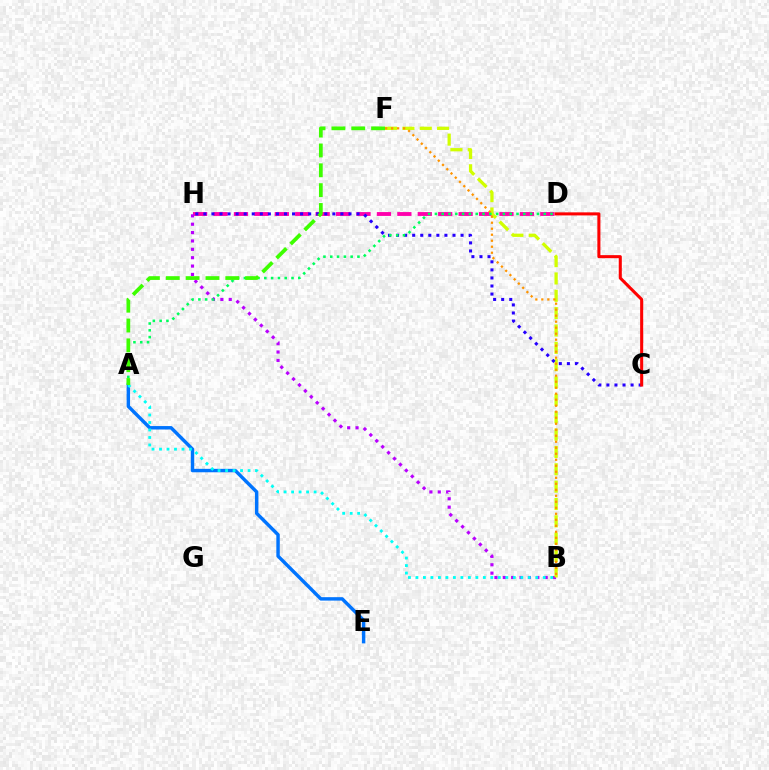{('A', 'E'): [{'color': '#0074ff', 'line_style': 'solid', 'thickness': 2.47}], ('D', 'H'): [{'color': '#ff00ac', 'line_style': 'dashed', 'thickness': 2.77}], ('B', 'H'): [{'color': '#b900ff', 'line_style': 'dotted', 'thickness': 2.27}], ('B', 'F'): [{'color': '#d1ff00', 'line_style': 'dashed', 'thickness': 2.36}, {'color': '#ff9400', 'line_style': 'dotted', 'thickness': 1.63}], ('C', 'H'): [{'color': '#2500ff', 'line_style': 'dotted', 'thickness': 2.19}], ('A', 'D'): [{'color': '#00ff5c', 'line_style': 'dotted', 'thickness': 1.85}], ('A', 'B'): [{'color': '#00fff6', 'line_style': 'dotted', 'thickness': 2.04}], ('C', 'D'): [{'color': '#ff0000', 'line_style': 'solid', 'thickness': 2.2}], ('A', 'F'): [{'color': '#3dff00', 'line_style': 'dashed', 'thickness': 2.7}]}